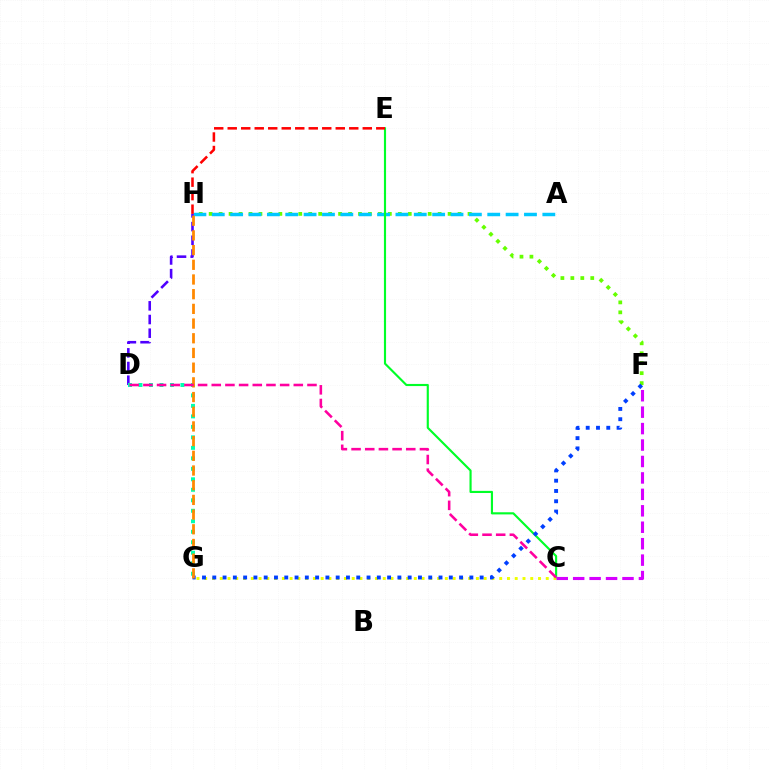{('F', 'H'): [{'color': '#66ff00', 'line_style': 'dotted', 'thickness': 2.7}], ('A', 'H'): [{'color': '#00c7ff', 'line_style': 'dashed', 'thickness': 2.49}], ('C', 'E'): [{'color': '#00ff27', 'line_style': 'solid', 'thickness': 1.54}], ('C', 'G'): [{'color': '#eeff00', 'line_style': 'dotted', 'thickness': 2.11}], ('D', 'H'): [{'color': '#4f00ff', 'line_style': 'dashed', 'thickness': 1.86}], ('D', 'G'): [{'color': '#00ffaf', 'line_style': 'dotted', 'thickness': 2.85}], ('E', 'H'): [{'color': '#ff0000', 'line_style': 'dashed', 'thickness': 1.83}], ('F', 'G'): [{'color': '#003fff', 'line_style': 'dotted', 'thickness': 2.79}], ('C', 'F'): [{'color': '#d600ff', 'line_style': 'dashed', 'thickness': 2.23}], ('G', 'H'): [{'color': '#ff8800', 'line_style': 'dashed', 'thickness': 2.0}], ('C', 'D'): [{'color': '#ff00a0', 'line_style': 'dashed', 'thickness': 1.86}]}